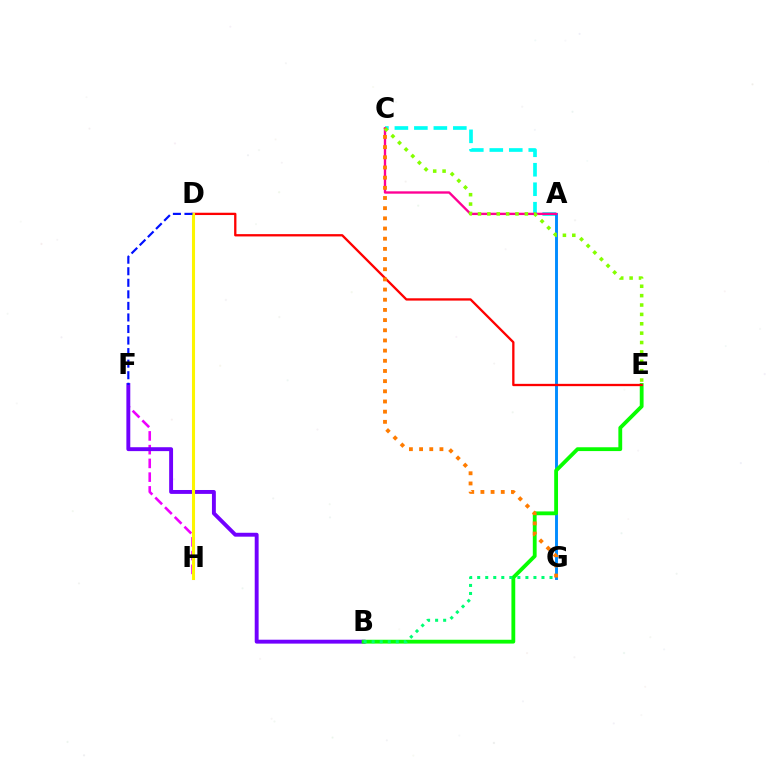{('A', 'C'): [{'color': '#00fff6', 'line_style': 'dashed', 'thickness': 2.65}, {'color': '#ff0094', 'line_style': 'solid', 'thickness': 1.7}], ('F', 'H'): [{'color': '#ee00ff', 'line_style': 'dashed', 'thickness': 1.87}], ('A', 'G'): [{'color': '#008cff', 'line_style': 'solid', 'thickness': 2.1}], ('B', 'F'): [{'color': '#7200ff', 'line_style': 'solid', 'thickness': 2.81}], ('B', 'E'): [{'color': '#08ff00', 'line_style': 'solid', 'thickness': 2.75}], ('C', 'E'): [{'color': '#84ff00', 'line_style': 'dotted', 'thickness': 2.55}], ('B', 'G'): [{'color': '#00ff74', 'line_style': 'dotted', 'thickness': 2.18}], ('D', 'E'): [{'color': '#ff0000', 'line_style': 'solid', 'thickness': 1.66}], ('D', 'H'): [{'color': '#fcf500', 'line_style': 'solid', 'thickness': 2.21}], ('C', 'G'): [{'color': '#ff7c00', 'line_style': 'dotted', 'thickness': 2.76}], ('D', 'F'): [{'color': '#0010ff', 'line_style': 'dashed', 'thickness': 1.57}]}